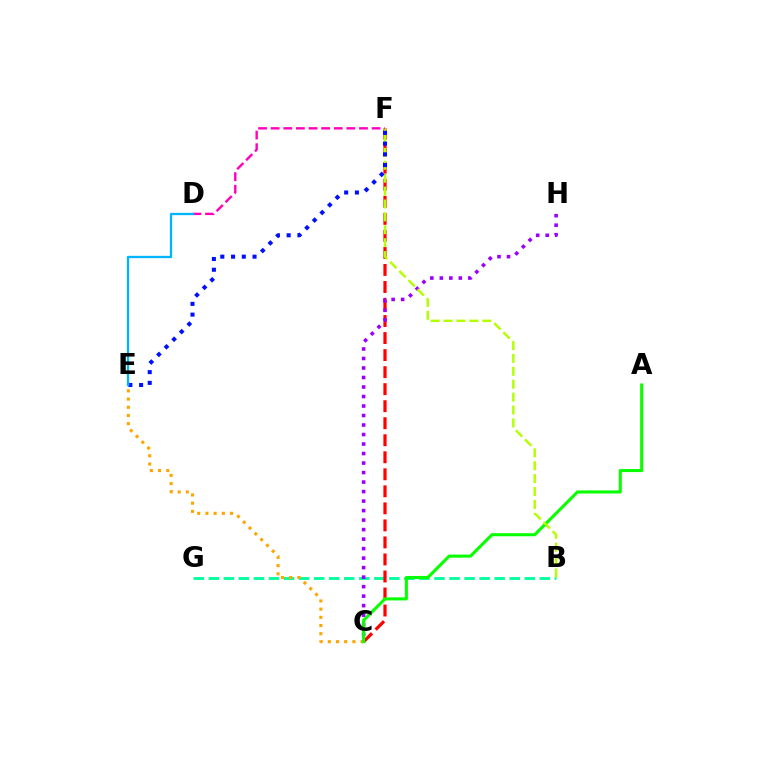{('B', 'G'): [{'color': '#00ff9d', 'line_style': 'dashed', 'thickness': 2.04}], ('C', 'F'): [{'color': '#ff0000', 'line_style': 'dashed', 'thickness': 2.31}], ('C', 'H'): [{'color': '#9b00ff', 'line_style': 'dotted', 'thickness': 2.58}], ('C', 'E'): [{'color': '#ffa500', 'line_style': 'dotted', 'thickness': 2.23}], ('A', 'C'): [{'color': '#08ff00', 'line_style': 'solid', 'thickness': 2.21}], ('B', 'F'): [{'color': '#b3ff00', 'line_style': 'dashed', 'thickness': 1.75}], ('E', 'F'): [{'color': '#0010ff', 'line_style': 'dotted', 'thickness': 2.92}], ('D', 'F'): [{'color': '#ff00bd', 'line_style': 'dashed', 'thickness': 1.71}], ('D', 'E'): [{'color': '#00b5ff', 'line_style': 'solid', 'thickness': 1.65}]}